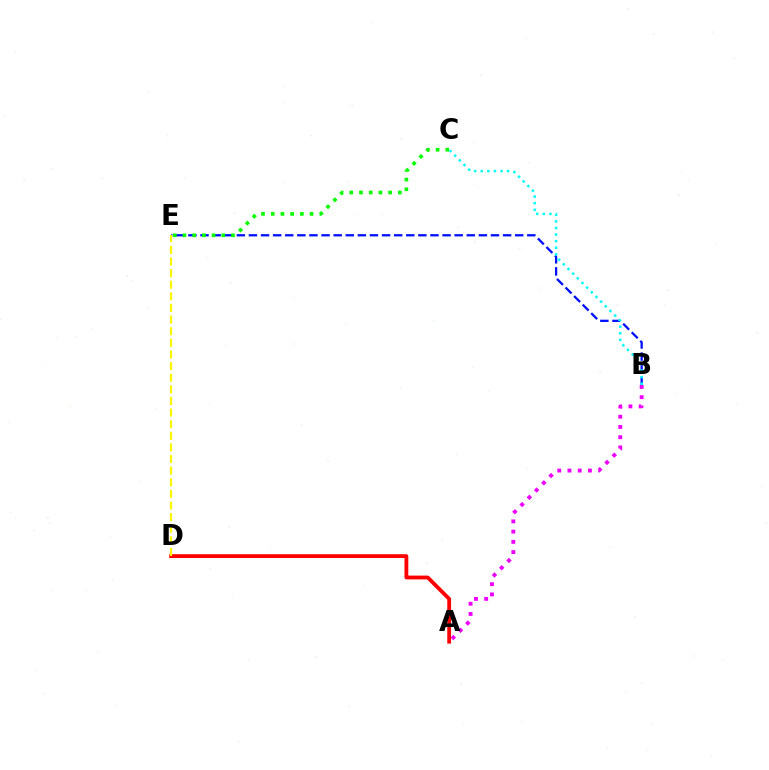{('A', 'B'): [{'color': '#ee00ff', 'line_style': 'dotted', 'thickness': 2.78}], ('B', 'E'): [{'color': '#0010ff', 'line_style': 'dashed', 'thickness': 1.64}], ('A', 'D'): [{'color': '#ff0000', 'line_style': 'solid', 'thickness': 2.75}], ('C', 'E'): [{'color': '#08ff00', 'line_style': 'dotted', 'thickness': 2.64}], ('D', 'E'): [{'color': '#fcf500', 'line_style': 'dashed', 'thickness': 1.58}], ('B', 'C'): [{'color': '#00fff6', 'line_style': 'dotted', 'thickness': 1.79}]}